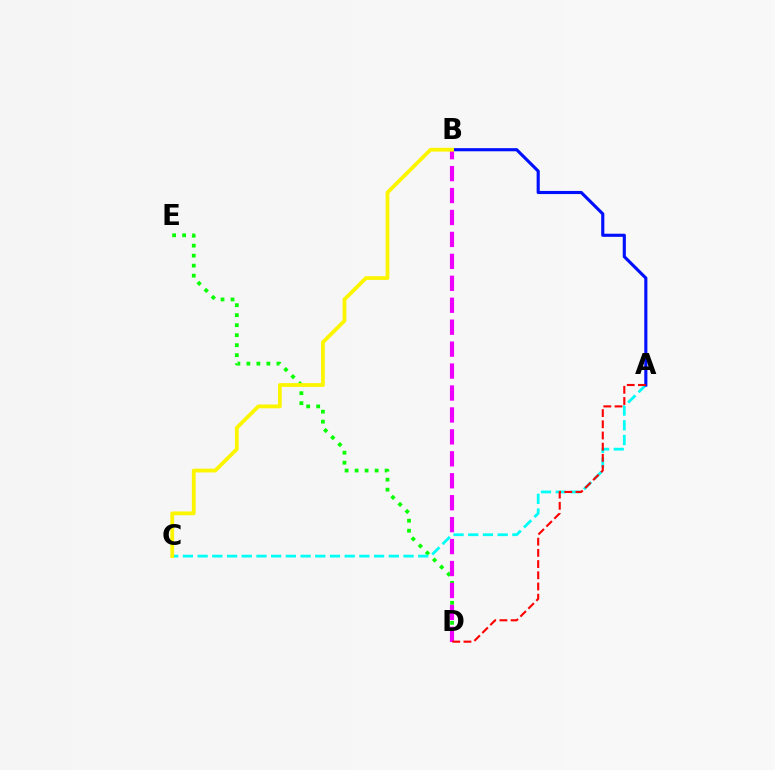{('D', 'E'): [{'color': '#08ff00', 'line_style': 'dotted', 'thickness': 2.72}], ('A', 'C'): [{'color': '#00fff6', 'line_style': 'dashed', 'thickness': 2.0}], ('A', 'B'): [{'color': '#0010ff', 'line_style': 'solid', 'thickness': 2.25}], ('B', 'D'): [{'color': '#ee00ff', 'line_style': 'dashed', 'thickness': 2.98}], ('A', 'D'): [{'color': '#ff0000', 'line_style': 'dashed', 'thickness': 1.52}], ('B', 'C'): [{'color': '#fcf500', 'line_style': 'solid', 'thickness': 2.72}]}